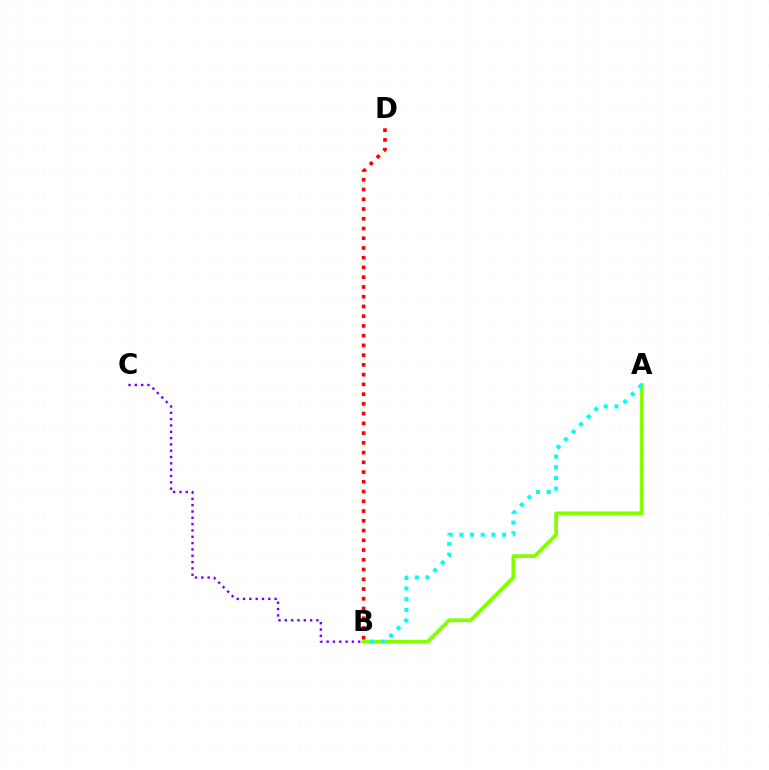{('A', 'B'): [{'color': '#84ff00', 'line_style': 'solid', 'thickness': 2.72}, {'color': '#00fff6', 'line_style': 'dotted', 'thickness': 2.9}], ('B', 'C'): [{'color': '#7200ff', 'line_style': 'dotted', 'thickness': 1.72}], ('B', 'D'): [{'color': '#ff0000', 'line_style': 'dotted', 'thickness': 2.65}]}